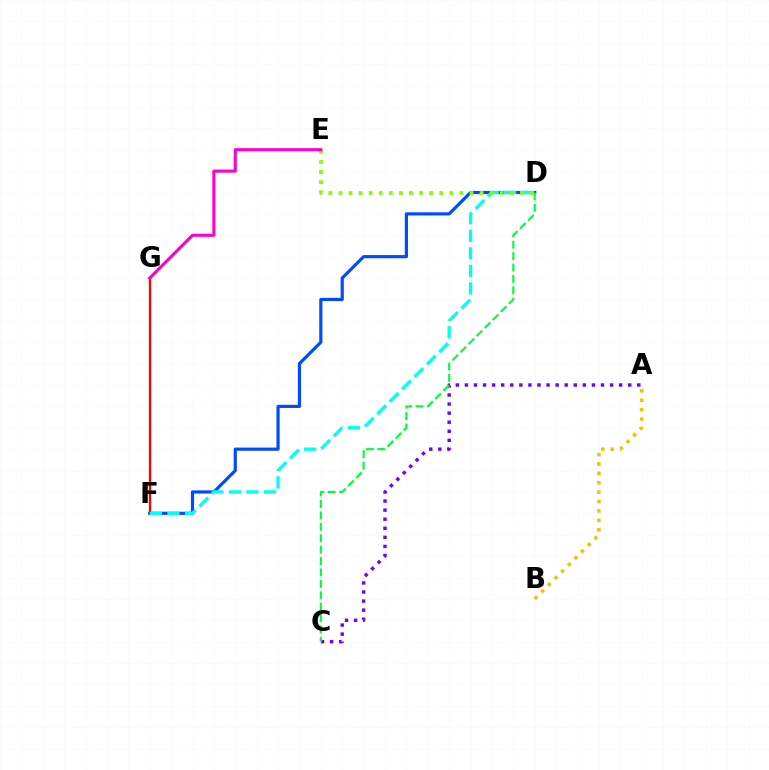{('A', 'B'): [{'color': '#ffbd00', 'line_style': 'dotted', 'thickness': 2.55}], ('D', 'F'): [{'color': '#004bff', 'line_style': 'solid', 'thickness': 2.29}, {'color': '#00fff6', 'line_style': 'dashed', 'thickness': 2.39}], ('F', 'G'): [{'color': '#ff0000', 'line_style': 'solid', 'thickness': 1.66}], ('A', 'C'): [{'color': '#7200ff', 'line_style': 'dotted', 'thickness': 2.47}], ('D', 'E'): [{'color': '#84ff00', 'line_style': 'dotted', 'thickness': 2.74}], ('E', 'G'): [{'color': '#ff00cf', 'line_style': 'solid', 'thickness': 2.25}], ('C', 'D'): [{'color': '#00ff39', 'line_style': 'dashed', 'thickness': 1.55}]}